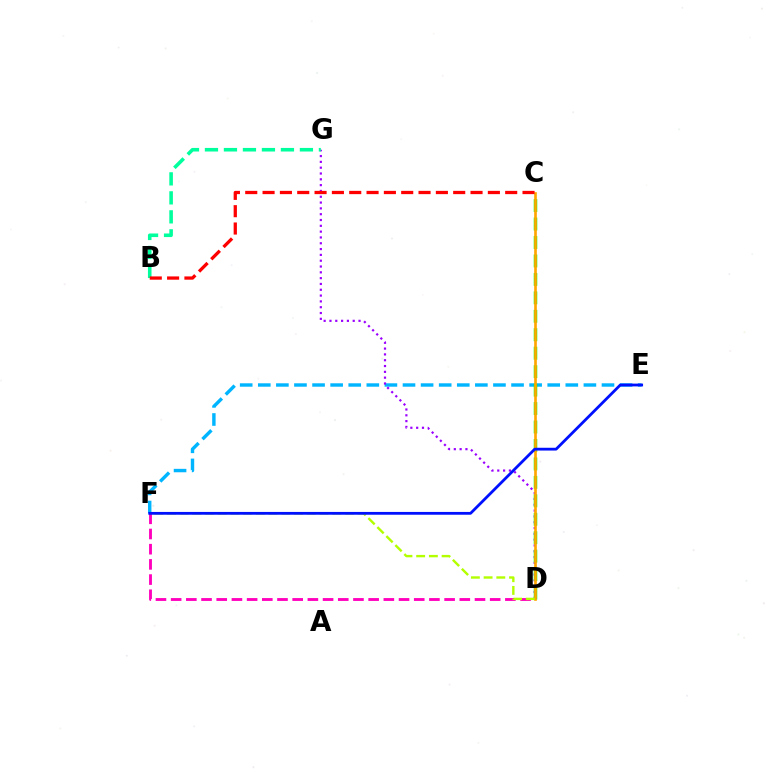{('E', 'F'): [{'color': '#00b5ff', 'line_style': 'dashed', 'thickness': 2.46}, {'color': '#0010ff', 'line_style': 'solid', 'thickness': 2.01}], ('D', 'F'): [{'color': '#ff00bd', 'line_style': 'dashed', 'thickness': 2.06}, {'color': '#b3ff00', 'line_style': 'dashed', 'thickness': 1.73}], ('D', 'G'): [{'color': '#9b00ff', 'line_style': 'dotted', 'thickness': 1.58}], ('C', 'D'): [{'color': '#08ff00', 'line_style': 'dashed', 'thickness': 2.51}, {'color': '#ffa500', 'line_style': 'solid', 'thickness': 1.92}], ('B', 'G'): [{'color': '#00ff9d', 'line_style': 'dashed', 'thickness': 2.58}], ('B', 'C'): [{'color': '#ff0000', 'line_style': 'dashed', 'thickness': 2.35}]}